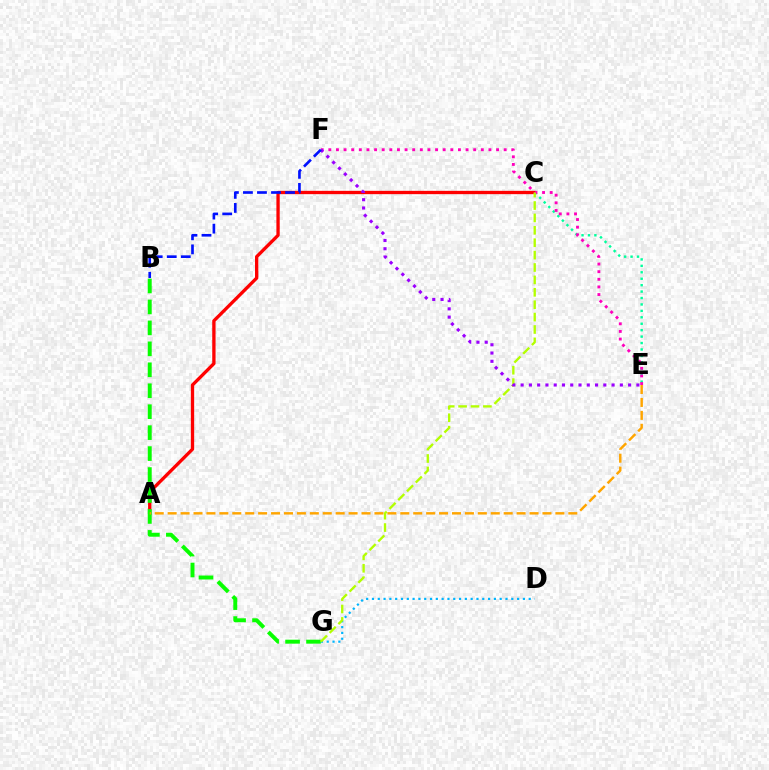{('C', 'E'): [{'color': '#00ff9d', 'line_style': 'dotted', 'thickness': 1.75}], ('A', 'C'): [{'color': '#ff0000', 'line_style': 'solid', 'thickness': 2.39}], ('B', 'G'): [{'color': '#08ff00', 'line_style': 'dashed', 'thickness': 2.85}], ('A', 'E'): [{'color': '#ffa500', 'line_style': 'dashed', 'thickness': 1.76}], ('D', 'G'): [{'color': '#00b5ff', 'line_style': 'dotted', 'thickness': 1.58}], ('E', 'F'): [{'color': '#ff00bd', 'line_style': 'dotted', 'thickness': 2.07}, {'color': '#9b00ff', 'line_style': 'dotted', 'thickness': 2.25}], ('C', 'G'): [{'color': '#b3ff00', 'line_style': 'dashed', 'thickness': 1.68}], ('B', 'F'): [{'color': '#0010ff', 'line_style': 'dashed', 'thickness': 1.91}]}